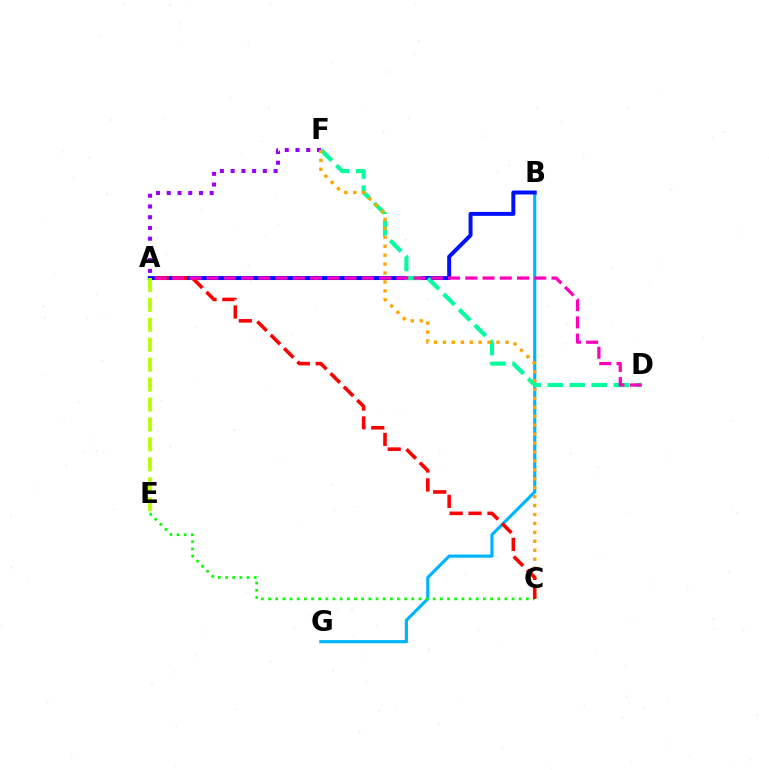{('B', 'G'): [{'color': '#00b5ff', 'line_style': 'solid', 'thickness': 2.28}], ('A', 'B'): [{'color': '#0010ff', 'line_style': 'solid', 'thickness': 2.85}], ('A', 'F'): [{'color': '#9b00ff', 'line_style': 'dotted', 'thickness': 2.92}], ('C', 'E'): [{'color': '#08ff00', 'line_style': 'dotted', 'thickness': 1.95}], ('D', 'F'): [{'color': '#00ff9d', 'line_style': 'dashed', 'thickness': 2.99}], ('C', 'F'): [{'color': '#ffa500', 'line_style': 'dotted', 'thickness': 2.43}], ('A', 'C'): [{'color': '#ff0000', 'line_style': 'dashed', 'thickness': 2.57}], ('A', 'D'): [{'color': '#ff00bd', 'line_style': 'dashed', 'thickness': 2.34}], ('A', 'E'): [{'color': '#b3ff00', 'line_style': 'dashed', 'thickness': 2.71}]}